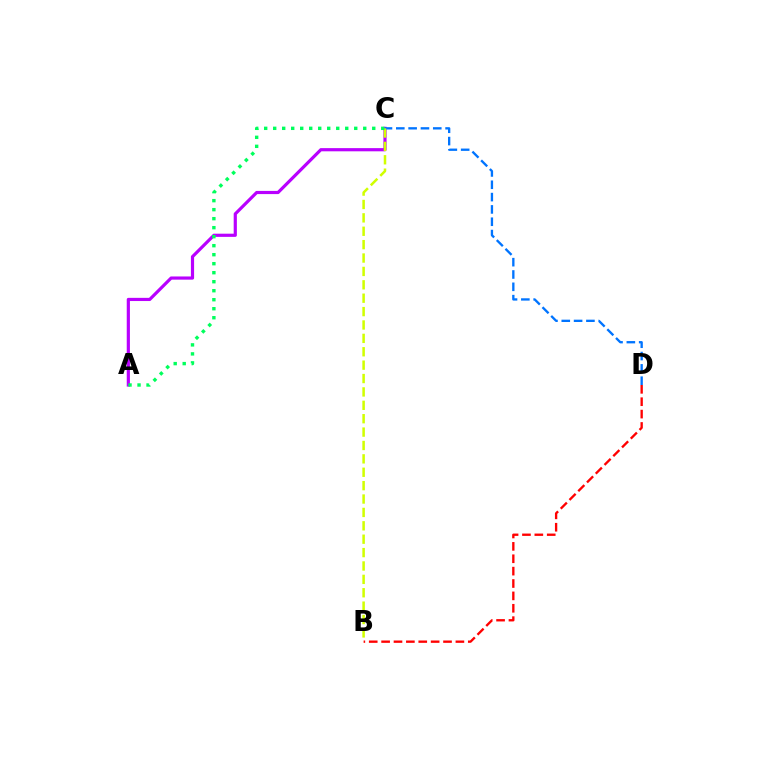{('B', 'D'): [{'color': '#ff0000', 'line_style': 'dashed', 'thickness': 1.68}], ('A', 'C'): [{'color': '#b900ff', 'line_style': 'solid', 'thickness': 2.29}, {'color': '#00ff5c', 'line_style': 'dotted', 'thickness': 2.45}], ('C', 'D'): [{'color': '#0074ff', 'line_style': 'dashed', 'thickness': 1.67}], ('B', 'C'): [{'color': '#d1ff00', 'line_style': 'dashed', 'thickness': 1.82}]}